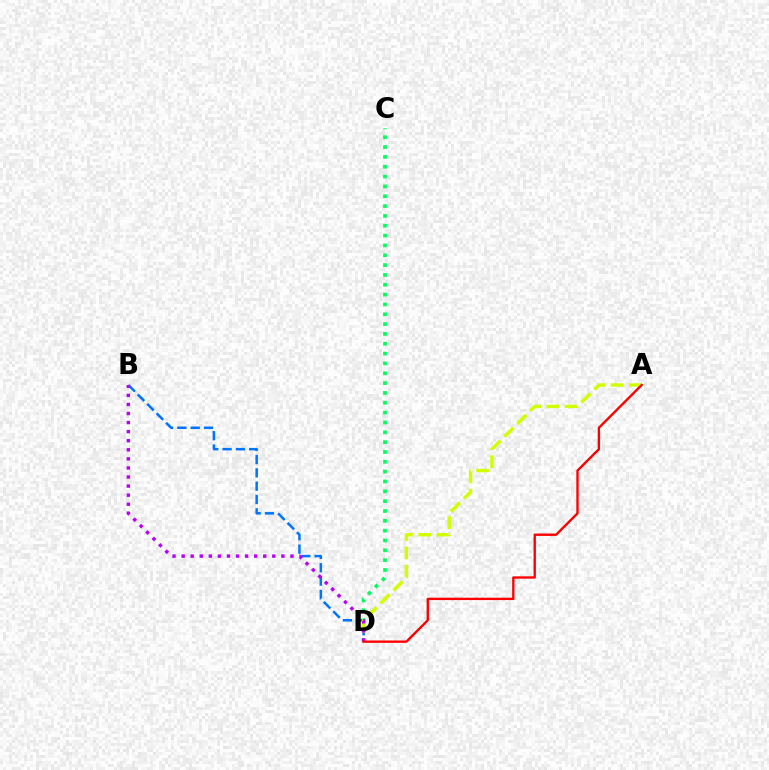{('C', 'D'): [{'color': '#00ff5c', 'line_style': 'dotted', 'thickness': 2.67}], ('B', 'D'): [{'color': '#0074ff', 'line_style': 'dashed', 'thickness': 1.81}, {'color': '#b900ff', 'line_style': 'dotted', 'thickness': 2.46}], ('A', 'D'): [{'color': '#d1ff00', 'line_style': 'dashed', 'thickness': 2.48}, {'color': '#ff0000', 'line_style': 'solid', 'thickness': 1.7}]}